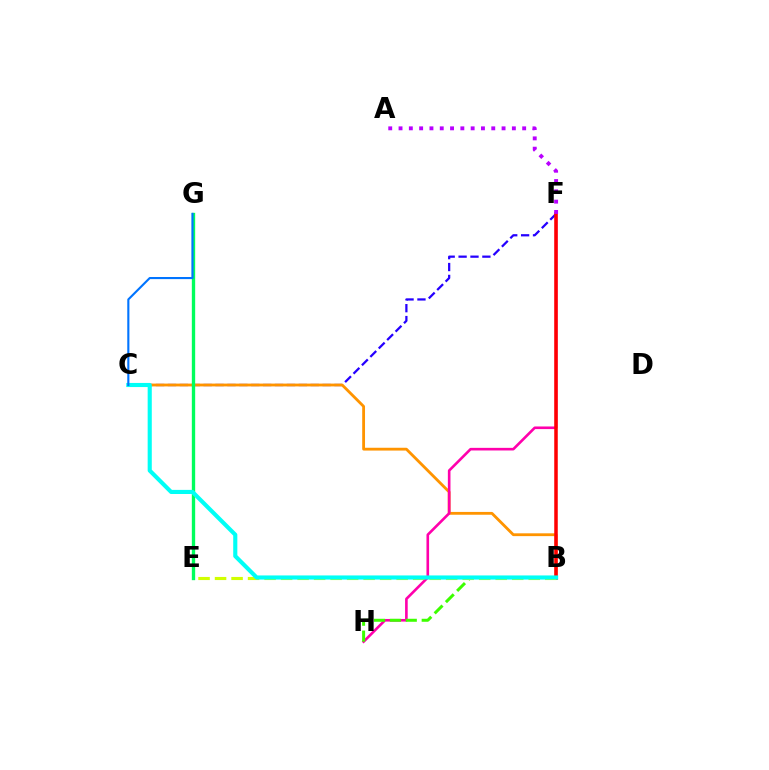{('C', 'F'): [{'color': '#2500ff', 'line_style': 'dashed', 'thickness': 1.62}], ('B', 'C'): [{'color': '#ff9400', 'line_style': 'solid', 'thickness': 2.03}, {'color': '#00fff6', 'line_style': 'solid', 'thickness': 2.96}], ('E', 'G'): [{'color': '#00ff5c', 'line_style': 'solid', 'thickness': 2.41}], ('F', 'H'): [{'color': '#ff00ac', 'line_style': 'solid', 'thickness': 1.89}], ('B', 'F'): [{'color': '#ff0000', 'line_style': 'solid', 'thickness': 2.53}], ('B', 'H'): [{'color': '#3dff00', 'line_style': 'dashed', 'thickness': 2.16}], ('B', 'E'): [{'color': '#d1ff00', 'line_style': 'dashed', 'thickness': 2.24}], ('C', 'G'): [{'color': '#0074ff', 'line_style': 'solid', 'thickness': 1.53}], ('A', 'F'): [{'color': '#b900ff', 'line_style': 'dotted', 'thickness': 2.8}]}